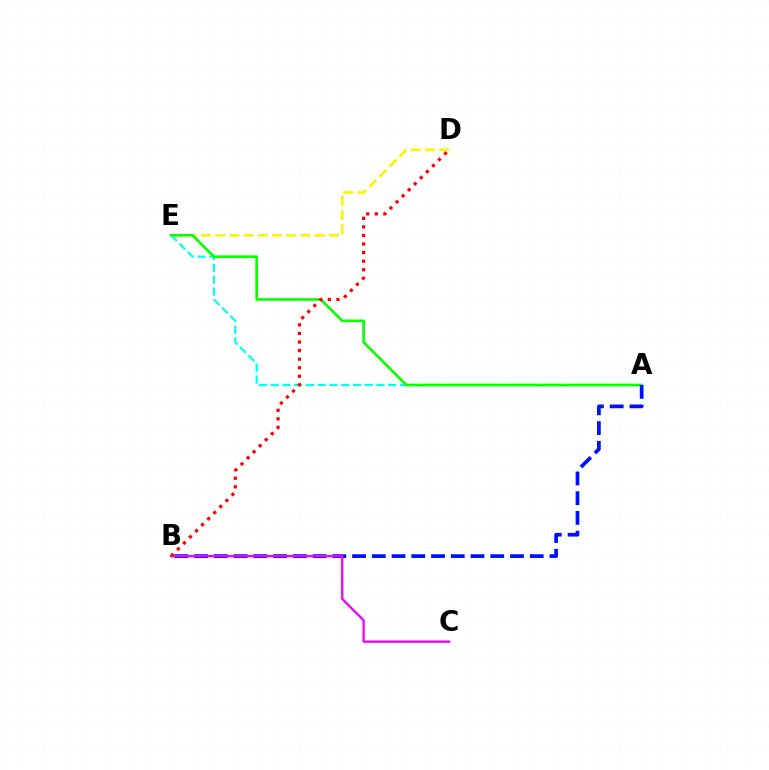{('A', 'E'): [{'color': '#00fff6', 'line_style': 'dashed', 'thickness': 1.6}, {'color': '#08ff00', 'line_style': 'solid', 'thickness': 1.89}], ('D', 'E'): [{'color': '#fcf500', 'line_style': 'dashed', 'thickness': 1.93}], ('A', 'B'): [{'color': '#0010ff', 'line_style': 'dashed', 'thickness': 2.68}], ('B', 'C'): [{'color': '#ee00ff', 'line_style': 'solid', 'thickness': 1.66}], ('B', 'D'): [{'color': '#ff0000', 'line_style': 'dotted', 'thickness': 2.33}]}